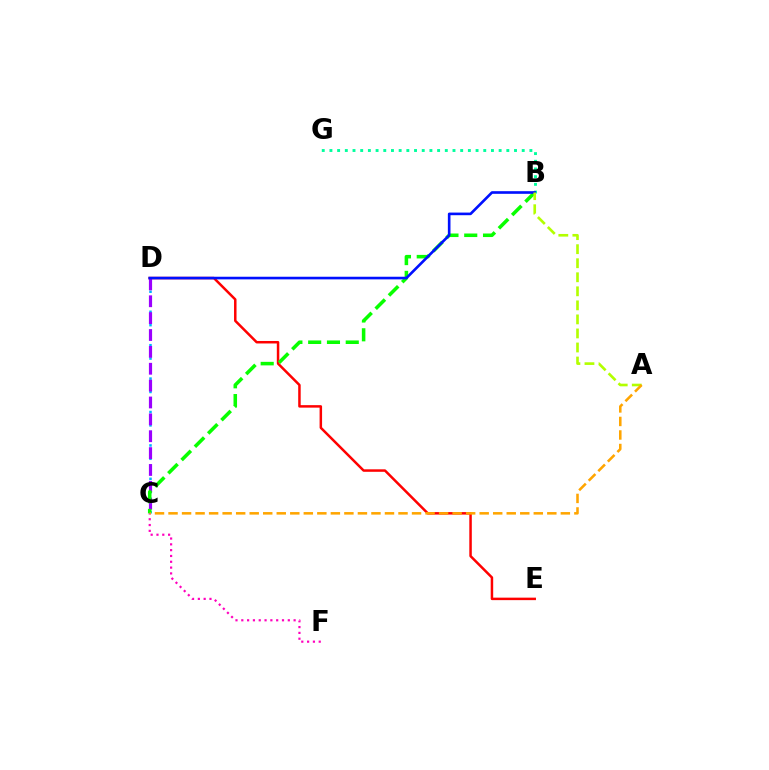{('C', 'D'): [{'color': '#00b5ff', 'line_style': 'dotted', 'thickness': 1.82}, {'color': '#9b00ff', 'line_style': 'dashed', 'thickness': 2.29}], ('D', 'E'): [{'color': '#ff0000', 'line_style': 'solid', 'thickness': 1.79}], ('B', 'G'): [{'color': '#00ff9d', 'line_style': 'dotted', 'thickness': 2.09}], ('C', 'F'): [{'color': '#ff00bd', 'line_style': 'dotted', 'thickness': 1.58}], ('B', 'C'): [{'color': '#08ff00', 'line_style': 'dashed', 'thickness': 2.55}], ('B', 'D'): [{'color': '#0010ff', 'line_style': 'solid', 'thickness': 1.89}], ('A', 'B'): [{'color': '#b3ff00', 'line_style': 'dashed', 'thickness': 1.91}], ('A', 'C'): [{'color': '#ffa500', 'line_style': 'dashed', 'thickness': 1.84}]}